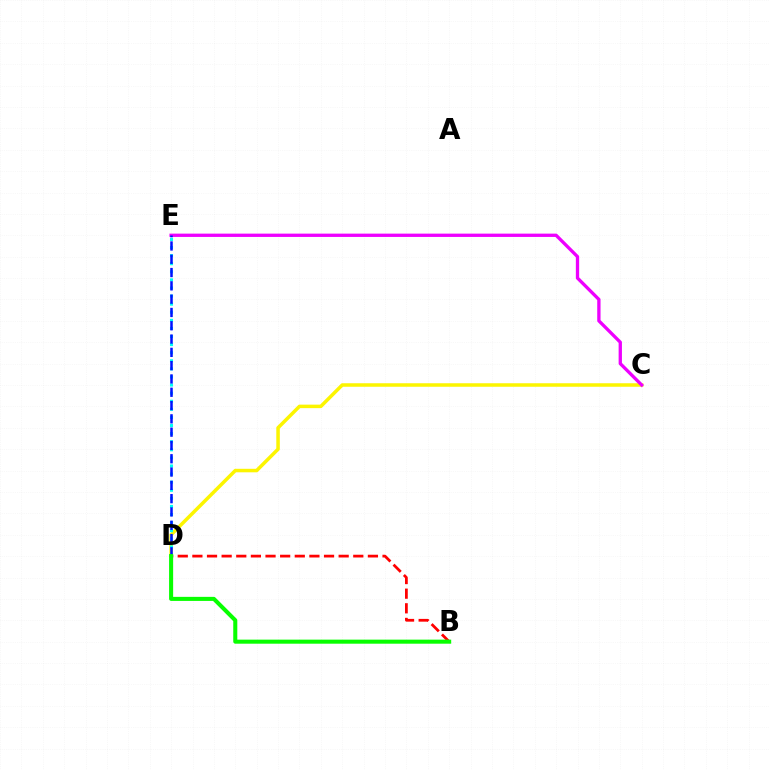{('C', 'D'): [{'color': '#fcf500', 'line_style': 'solid', 'thickness': 2.53}], ('C', 'E'): [{'color': '#ee00ff', 'line_style': 'solid', 'thickness': 2.38}], ('D', 'E'): [{'color': '#00fff6', 'line_style': 'dotted', 'thickness': 2.2}, {'color': '#0010ff', 'line_style': 'dashed', 'thickness': 1.81}], ('B', 'D'): [{'color': '#ff0000', 'line_style': 'dashed', 'thickness': 1.99}, {'color': '#08ff00', 'line_style': 'solid', 'thickness': 2.92}]}